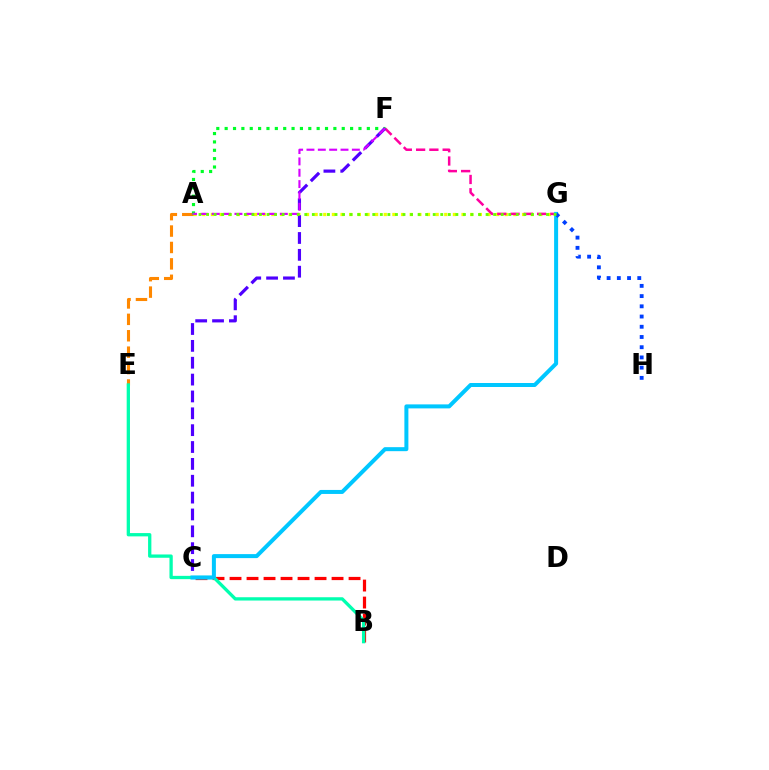{('B', 'C'): [{'color': '#ff0000', 'line_style': 'dashed', 'thickness': 2.31}], ('A', 'G'): [{'color': '#eeff00', 'line_style': 'dotted', 'thickness': 2.35}, {'color': '#66ff00', 'line_style': 'dotted', 'thickness': 2.05}], ('A', 'E'): [{'color': '#ff8800', 'line_style': 'dashed', 'thickness': 2.23}], ('F', 'G'): [{'color': '#ff00a0', 'line_style': 'dashed', 'thickness': 1.8}], ('A', 'F'): [{'color': '#00ff27', 'line_style': 'dotted', 'thickness': 2.27}, {'color': '#d600ff', 'line_style': 'dashed', 'thickness': 1.54}], ('C', 'F'): [{'color': '#4f00ff', 'line_style': 'dashed', 'thickness': 2.29}], ('B', 'E'): [{'color': '#00ffaf', 'line_style': 'solid', 'thickness': 2.37}], ('C', 'G'): [{'color': '#00c7ff', 'line_style': 'solid', 'thickness': 2.88}], ('G', 'H'): [{'color': '#003fff', 'line_style': 'dotted', 'thickness': 2.78}]}